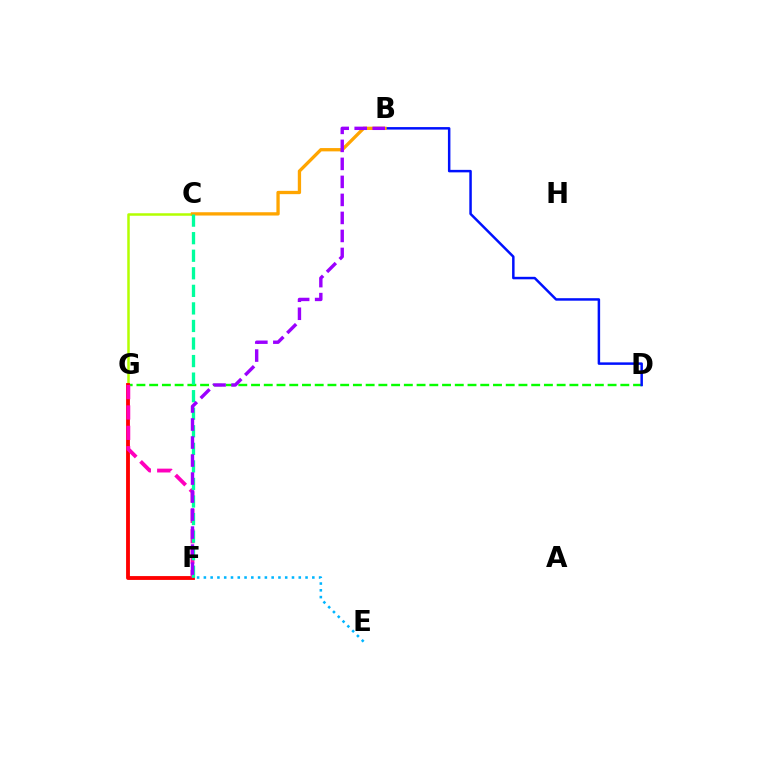{('D', 'G'): [{'color': '#08ff00', 'line_style': 'dashed', 'thickness': 1.73}], ('C', 'G'): [{'color': '#b3ff00', 'line_style': 'solid', 'thickness': 1.8}], ('F', 'G'): [{'color': '#ff0000', 'line_style': 'solid', 'thickness': 2.77}, {'color': '#ff00bd', 'line_style': 'dashed', 'thickness': 2.77}], ('E', 'F'): [{'color': '#00b5ff', 'line_style': 'dotted', 'thickness': 1.84}], ('B', 'D'): [{'color': '#0010ff', 'line_style': 'solid', 'thickness': 1.79}], ('B', 'C'): [{'color': '#ffa500', 'line_style': 'solid', 'thickness': 2.38}], ('C', 'F'): [{'color': '#00ff9d', 'line_style': 'dashed', 'thickness': 2.38}], ('B', 'F'): [{'color': '#9b00ff', 'line_style': 'dashed', 'thickness': 2.45}]}